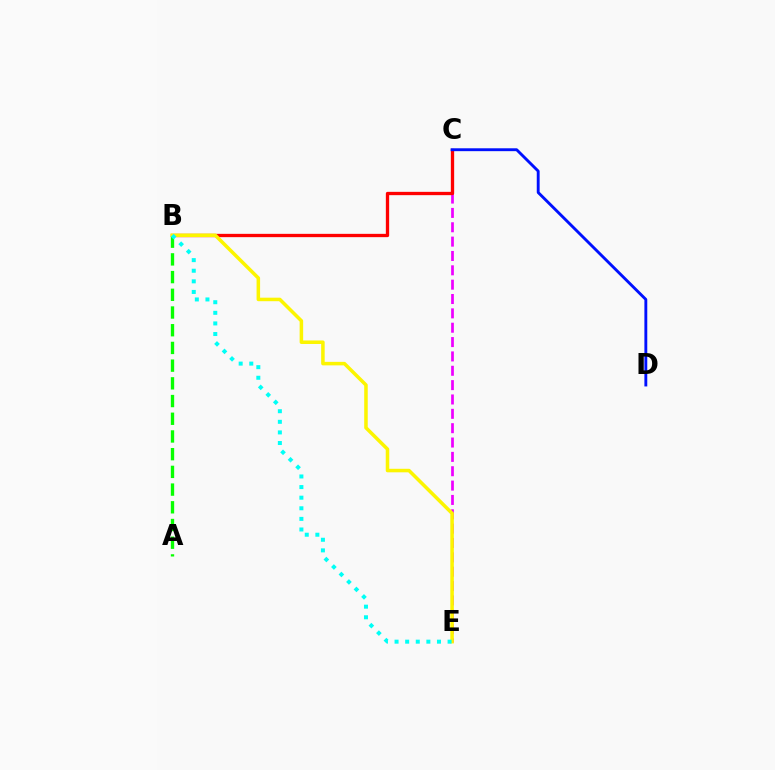{('C', 'E'): [{'color': '#ee00ff', 'line_style': 'dashed', 'thickness': 1.95}], ('B', 'C'): [{'color': '#ff0000', 'line_style': 'solid', 'thickness': 2.38}], ('C', 'D'): [{'color': '#0010ff', 'line_style': 'solid', 'thickness': 2.07}], ('A', 'B'): [{'color': '#08ff00', 'line_style': 'dashed', 'thickness': 2.41}], ('B', 'E'): [{'color': '#fcf500', 'line_style': 'solid', 'thickness': 2.54}, {'color': '#00fff6', 'line_style': 'dotted', 'thickness': 2.88}]}